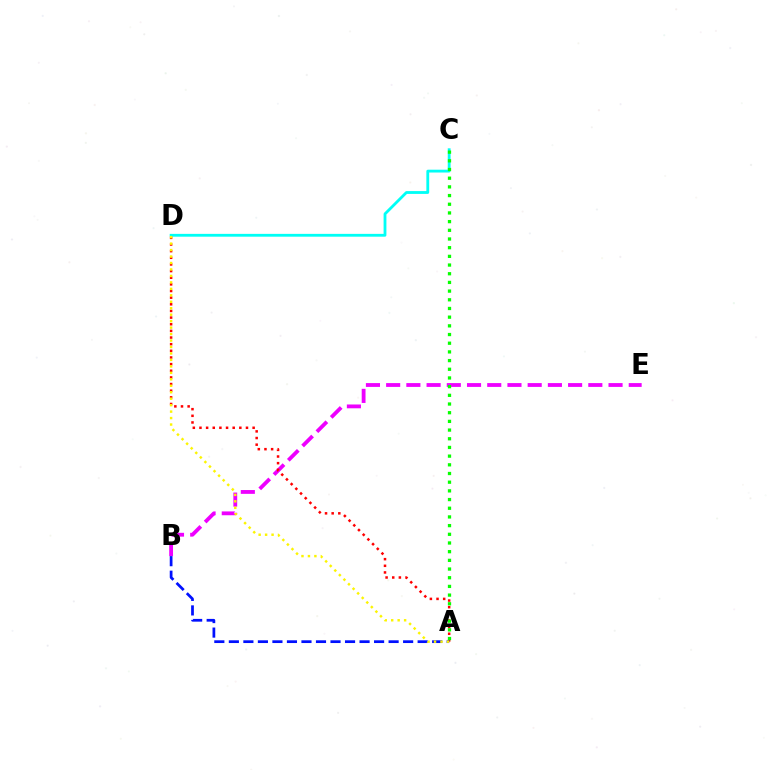{('B', 'E'): [{'color': '#ee00ff', 'line_style': 'dashed', 'thickness': 2.75}], ('C', 'D'): [{'color': '#00fff6', 'line_style': 'solid', 'thickness': 2.03}], ('A', 'D'): [{'color': '#ff0000', 'line_style': 'dotted', 'thickness': 1.81}, {'color': '#fcf500', 'line_style': 'dotted', 'thickness': 1.76}], ('A', 'B'): [{'color': '#0010ff', 'line_style': 'dashed', 'thickness': 1.97}], ('A', 'C'): [{'color': '#08ff00', 'line_style': 'dotted', 'thickness': 2.36}]}